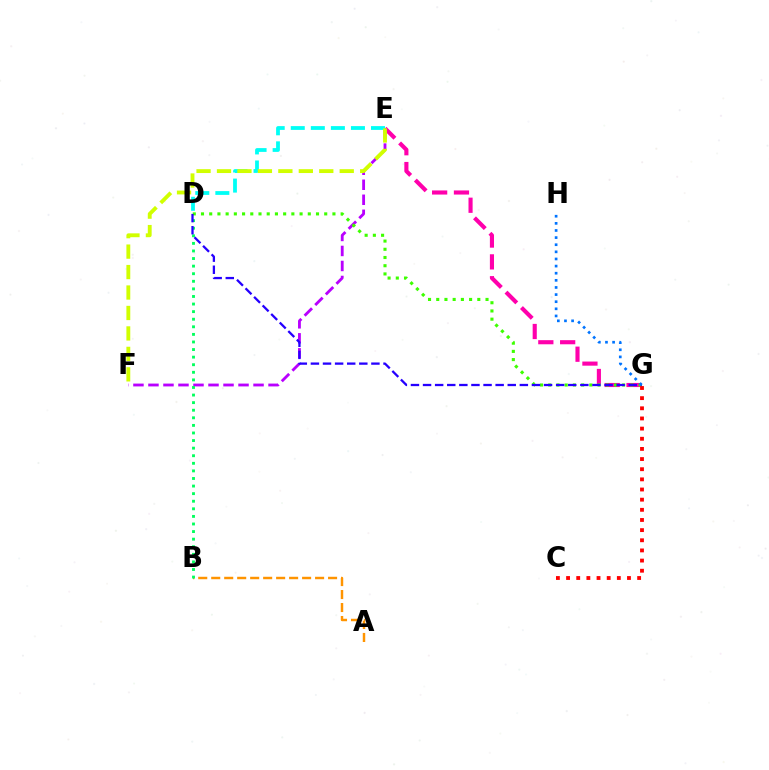{('E', 'G'): [{'color': '#ff00ac', 'line_style': 'dashed', 'thickness': 2.97}], ('A', 'B'): [{'color': '#ff9400', 'line_style': 'dashed', 'thickness': 1.76}], ('E', 'F'): [{'color': '#b900ff', 'line_style': 'dashed', 'thickness': 2.04}, {'color': '#d1ff00', 'line_style': 'dashed', 'thickness': 2.78}], ('D', 'E'): [{'color': '#00fff6', 'line_style': 'dashed', 'thickness': 2.73}], ('B', 'D'): [{'color': '#00ff5c', 'line_style': 'dotted', 'thickness': 2.06}], ('D', 'G'): [{'color': '#3dff00', 'line_style': 'dotted', 'thickness': 2.23}, {'color': '#2500ff', 'line_style': 'dashed', 'thickness': 1.64}], ('C', 'G'): [{'color': '#ff0000', 'line_style': 'dotted', 'thickness': 2.76}], ('G', 'H'): [{'color': '#0074ff', 'line_style': 'dotted', 'thickness': 1.94}]}